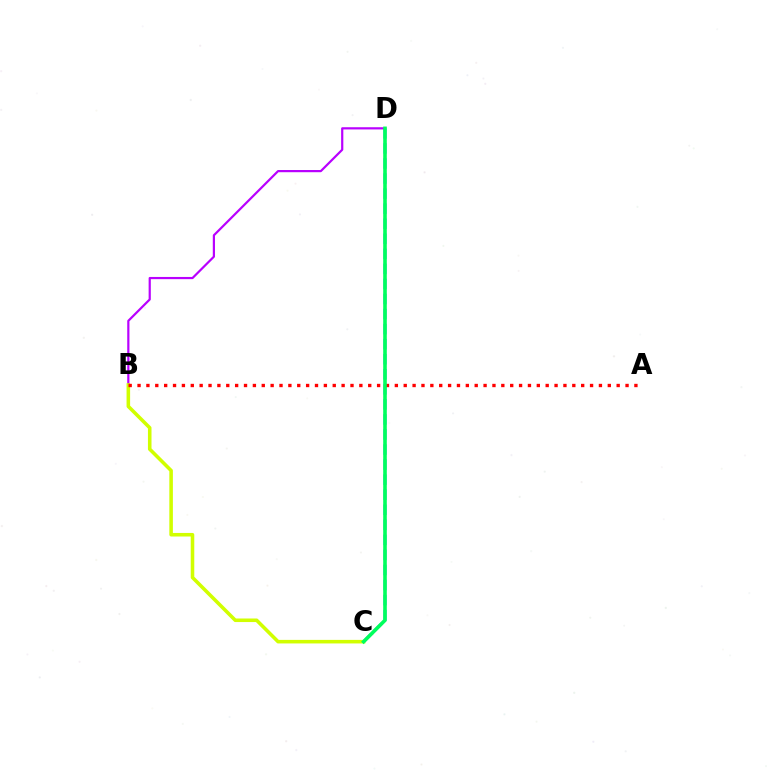{('C', 'D'): [{'color': '#0074ff', 'line_style': 'dashed', 'thickness': 2.05}, {'color': '#00ff5c', 'line_style': 'solid', 'thickness': 2.59}], ('B', 'D'): [{'color': '#b900ff', 'line_style': 'solid', 'thickness': 1.58}], ('B', 'C'): [{'color': '#d1ff00', 'line_style': 'solid', 'thickness': 2.56}], ('A', 'B'): [{'color': '#ff0000', 'line_style': 'dotted', 'thickness': 2.41}]}